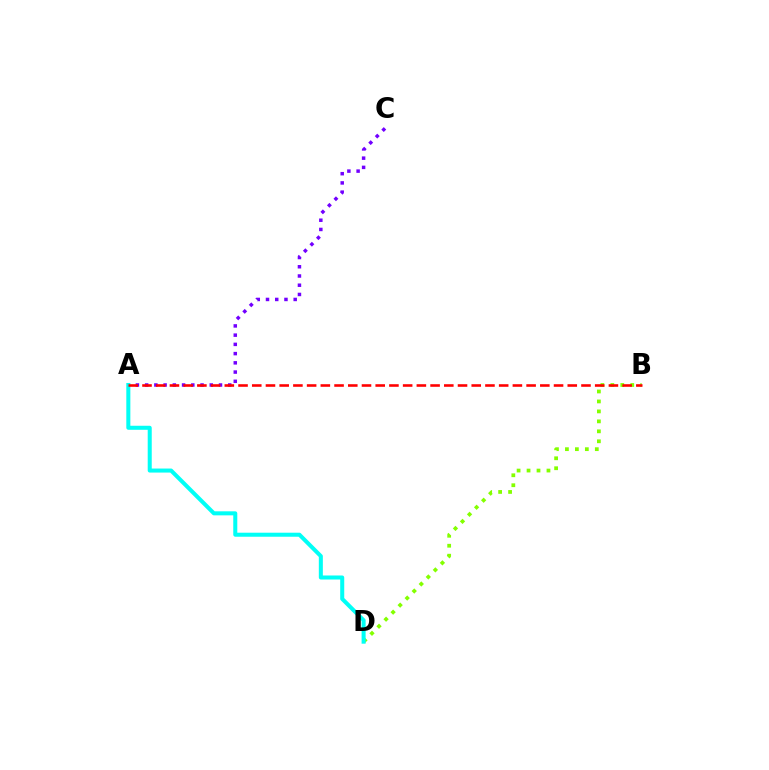{('A', 'C'): [{'color': '#7200ff', 'line_style': 'dotted', 'thickness': 2.51}], ('B', 'D'): [{'color': '#84ff00', 'line_style': 'dotted', 'thickness': 2.71}], ('A', 'D'): [{'color': '#00fff6', 'line_style': 'solid', 'thickness': 2.9}], ('A', 'B'): [{'color': '#ff0000', 'line_style': 'dashed', 'thickness': 1.86}]}